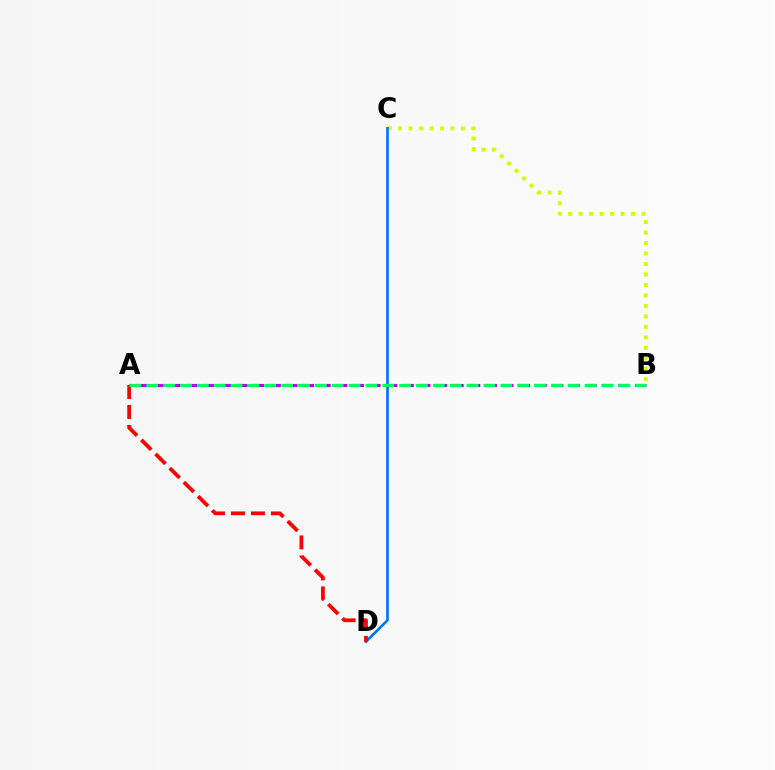{('B', 'C'): [{'color': '#d1ff00', 'line_style': 'dotted', 'thickness': 2.85}], ('A', 'B'): [{'color': '#b900ff', 'line_style': 'dashed', 'thickness': 2.26}, {'color': '#00ff5c', 'line_style': 'dashed', 'thickness': 2.29}], ('C', 'D'): [{'color': '#0074ff', 'line_style': 'solid', 'thickness': 1.89}], ('A', 'D'): [{'color': '#ff0000', 'line_style': 'dashed', 'thickness': 2.71}]}